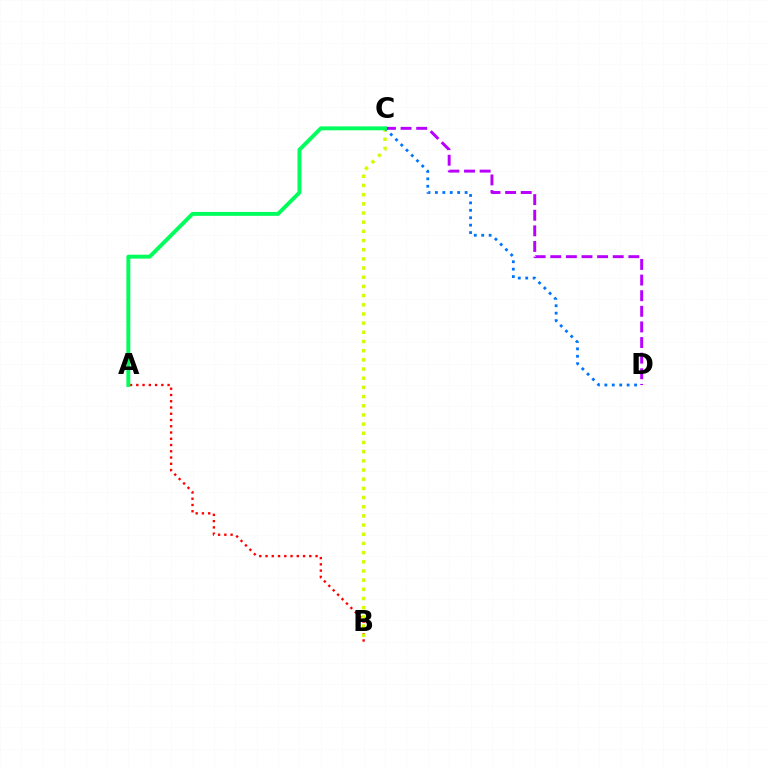{('C', 'D'): [{'color': '#b900ff', 'line_style': 'dashed', 'thickness': 2.12}, {'color': '#0074ff', 'line_style': 'dotted', 'thickness': 2.02}], ('A', 'B'): [{'color': '#ff0000', 'line_style': 'dotted', 'thickness': 1.7}], ('B', 'C'): [{'color': '#d1ff00', 'line_style': 'dotted', 'thickness': 2.49}], ('A', 'C'): [{'color': '#00ff5c', 'line_style': 'solid', 'thickness': 2.82}]}